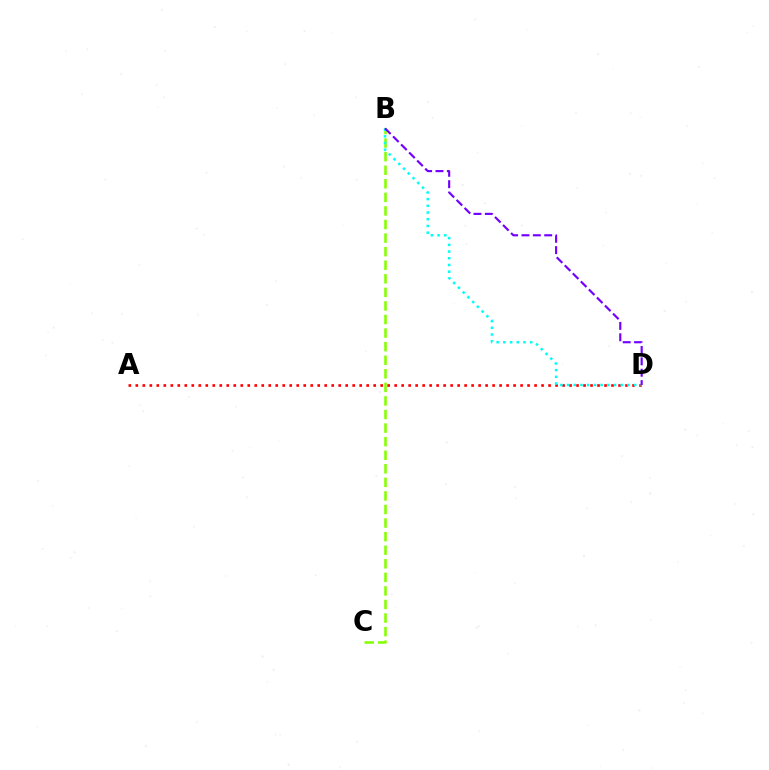{('B', 'C'): [{'color': '#84ff00', 'line_style': 'dashed', 'thickness': 1.84}], ('A', 'D'): [{'color': '#ff0000', 'line_style': 'dotted', 'thickness': 1.9}], ('B', 'D'): [{'color': '#00fff6', 'line_style': 'dotted', 'thickness': 1.82}, {'color': '#7200ff', 'line_style': 'dashed', 'thickness': 1.54}]}